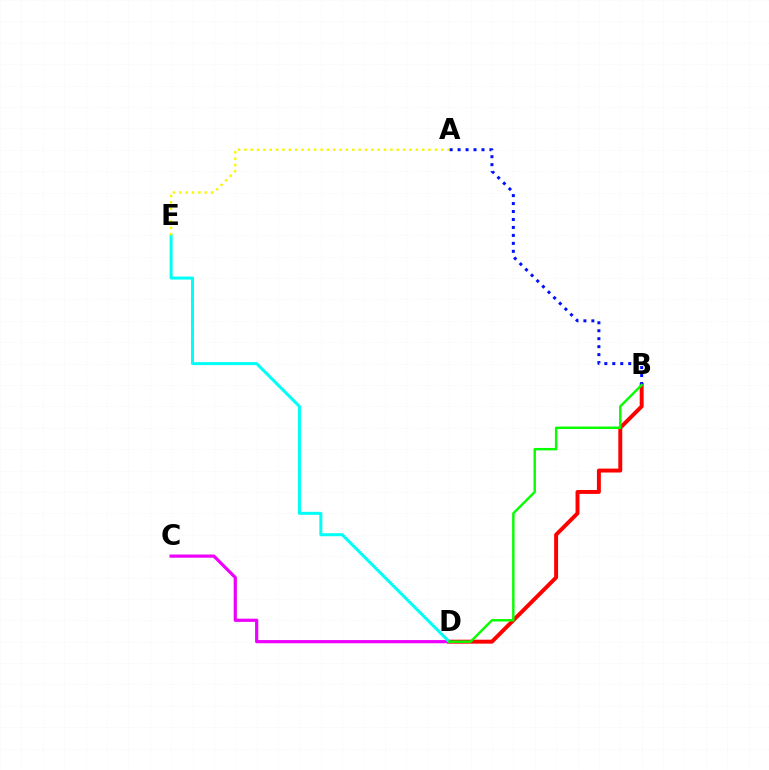{('C', 'D'): [{'color': '#ee00ff', 'line_style': 'solid', 'thickness': 2.3}], ('B', 'D'): [{'color': '#ff0000', 'line_style': 'solid', 'thickness': 2.83}, {'color': '#08ff00', 'line_style': 'solid', 'thickness': 1.75}], ('A', 'B'): [{'color': '#0010ff', 'line_style': 'dotted', 'thickness': 2.16}], ('D', 'E'): [{'color': '#00fff6', 'line_style': 'solid', 'thickness': 2.17}], ('A', 'E'): [{'color': '#fcf500', 'line_style': 'dotted', 'thickness': 1.73}]}